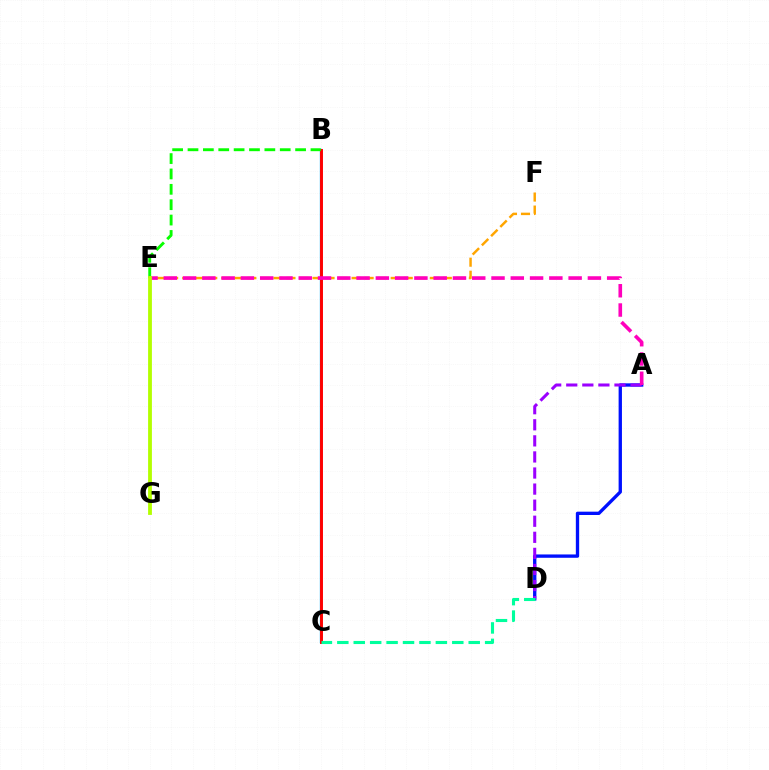{('E', 'F'): [{'color': '#ffa500', 'line_style': 'dashed', 'thickness': 1.77}], ('A', 'D'): [{'color': '#0010ff', 'line_style': 'solid', 'thickness': 2.4}, {'color': '#9b00ff', 'line_style': 'dashed', 'thickness': 2.18}], ('B', 'C'): [{'color': '#00b5ff', 'line_style': 'solid', 'thickness': 1.68}, {'color': '#ff0000', 'line_style': 'solid', 'thickness': 2.11}], ('B', 'E'): [{'color': '#08ff00', 'line_style': 'dashed', 'thickness': 2.09}], ('A', 'E'): [{'color': '#ff00bd', 'line_style': 'dashed', 'thickness': 2.62}], ('C', 'D'): [{'color': '#00ff9d', 'line_style': 'dashed', 'thickness': 2.23}], ('E', 'G'): [{'color': '#b3ff00', 'line_style': 'solid', 'thickness': 2.74}]}